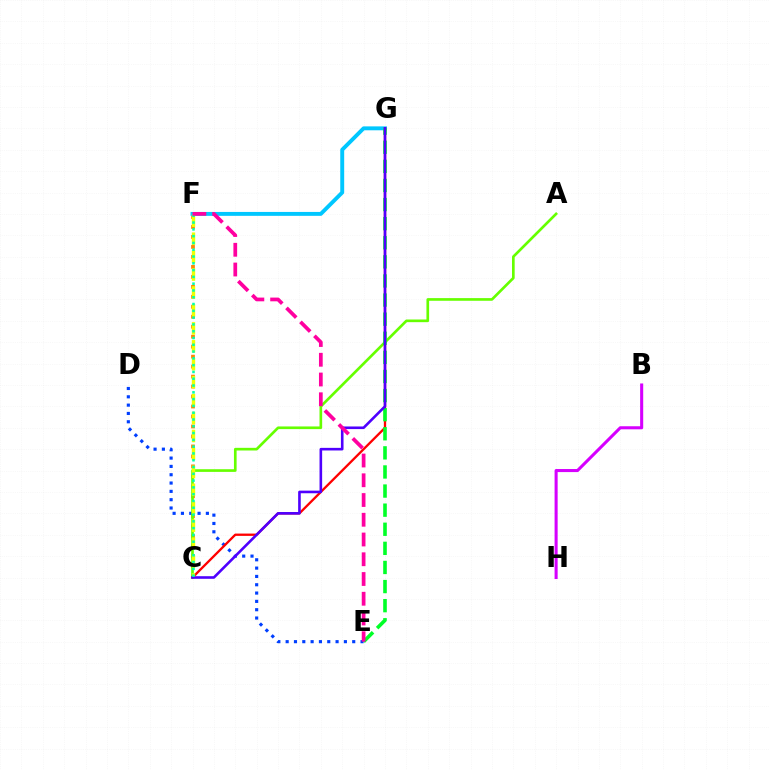{('C', 'F'): [{'color': '#ff8800', 'line_style': 'dotted', 'thickness': 2.71}, {'color': '#eeff00', 'line_style': 'dashed', 'thickness': 2.44}, {'color': '#00ffaf', 'line_style': 'dotted', 'thickness': 1.84}], ('D', 'E'): [{'color': '#003fff', 'line_style': 'dotted', 'thickness': 2.26}], ('A', 'C'): [{'color': '#66ff00', 'line_style': 'solid', 'thickness': 1.92}], ('F', 'G'): [{'color': '#00c7ff', 'line_style': 'solid', 'thickness': 2.82}], ('C', 'G'): [{'color': '#ff0000', 'line_style': 'solid', 'thickness': 1.66}, {'color': '#4f00ff', 'line_style': 'solid', 'thickness': 1.88}], ('E', 'G'): [{'color': '#00ff27', 'line_style': 'dashed', 'thickness': 2.59}], ('B', 'H'): [{'color': '#d600ff', 'line_style': 'solid', 'thickness': 2.2}], ('E', 'F'): [{'color': '#ff00a0', 'line_style': 'dashed', 'thickness': 2.68}]}